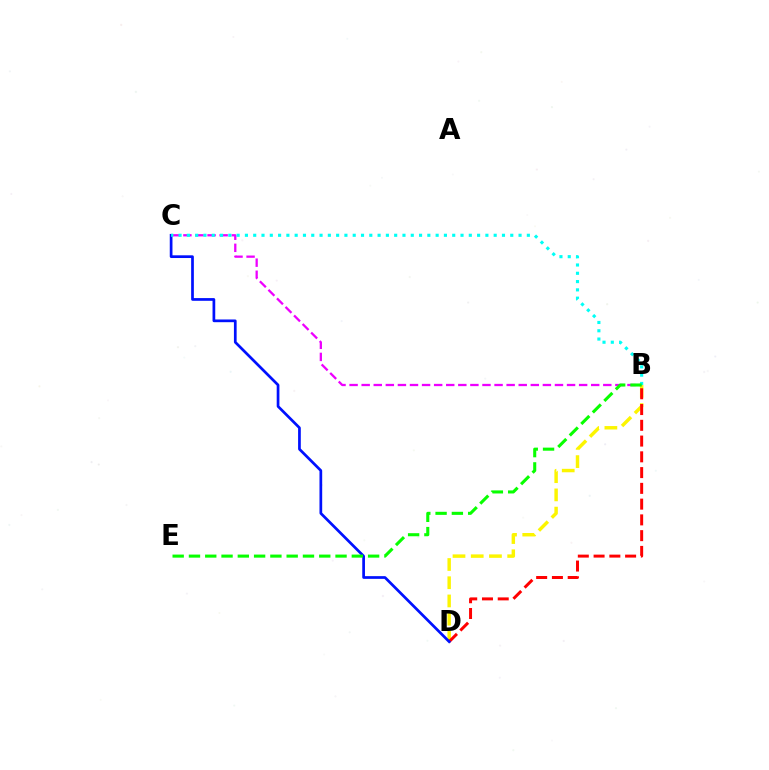{('B', 'D'): [{'color': '#fcf500', 'line_style': 'dashed', 'thickness': 2.48}, {'color': '#ff0000', 'line_style': 'dashed', 'thickness': 2.14}], ('B', 'C'): [{'color': '#ee00ff', 'line_style': 'dashed', 'thickness': 1.64}, {'color': '#00fff6', 'line_style': 'dotted', 'thickness': 2.25}], ('C', 'D'): [{'color': '#0010ff', 'line_style': 'solid', 'thickness': 1.95}], ('B', 'E'): [{'color': '#08ff00', 'line_style': 'dashed', 'thickness': 2.21}]}